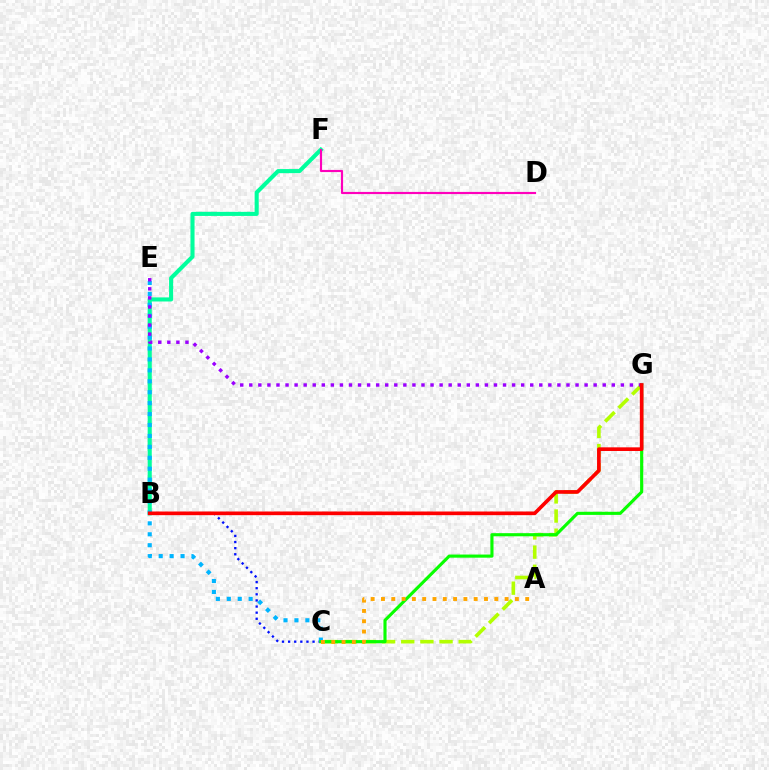{('B', 'F'): [{'color': '#00ff9d', 'line_style': 'solid', 'thickness': 2.94}], ('B', 'C'): [{'color': '#0010ff', 'line_style': 'dotted', 'thickness': 1.66}], ('C', 'G'): [{'color': '#b3ff00', 'line_style': 'dashed', 'thickness': 2.6}, {'color': '#08ff00', 'line_style': 'solid', 'thickness': 2.25}], ('C', 'E'): [{'color': '#00b5ff', 'line_style': 'dotted', 'thickness': 2.97}], ('A', 'C'): [{'color': '#ffa500', 'line_style': 'dotted', 'thickness': 2.8}], ('E', 'G'): [{'color': '#9b00ff', 'line_style': 'dotted', 'thickness': 2.46}], ('D', 'F'): [{'color': '#ff00bd', 'line_style': 'solid', 'thickness': 1.56}], ('B', 'G'): [{'color': '#ff0000', 'line_style': 'solid', 'thickness': 2.64}]}